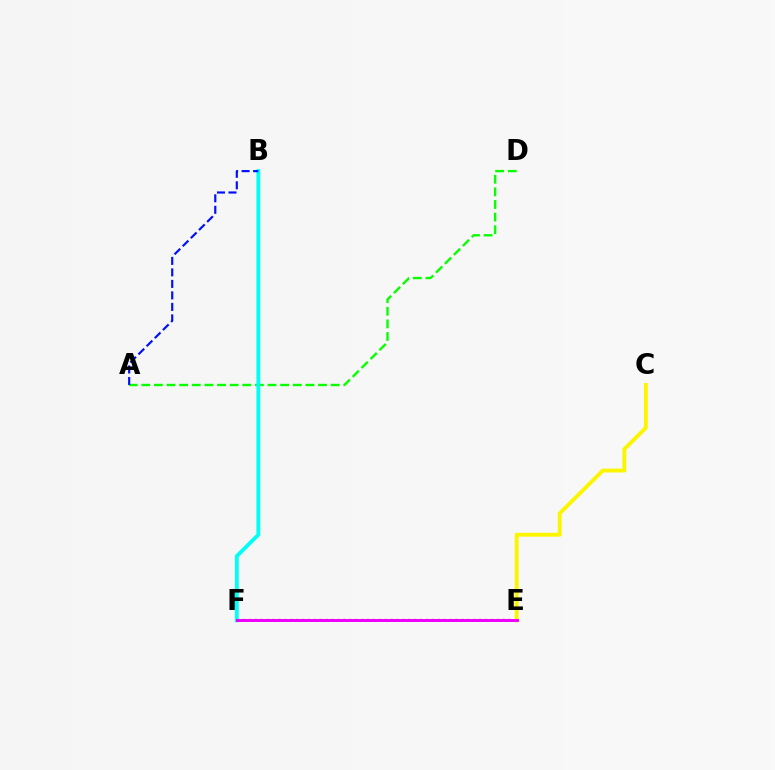{('A', 'D'): [{'color': '#08ff00', 'line_style': 'dashed', 'thickness': 1.71}], ('E', 'F'): [{'color': '#ff0000', 'line_style': 'dotted', 'thickness': 1.6}, {'color': '#ee00ff', 'line_style': 'solid', 'thickness': 2.13}], ('C', 'E'): [{'color': '#fcf500', 'line_style': 'solid', 'thickness': 2.81}], ('B', 'F'): [{'color': '#00fff6', 'line_style': 'solid', 'thickness': 2.76}], ('A', 'B'): [{'color': '#0010ff', 'line_style': 'dashed', 'thickness': 1.56}]}